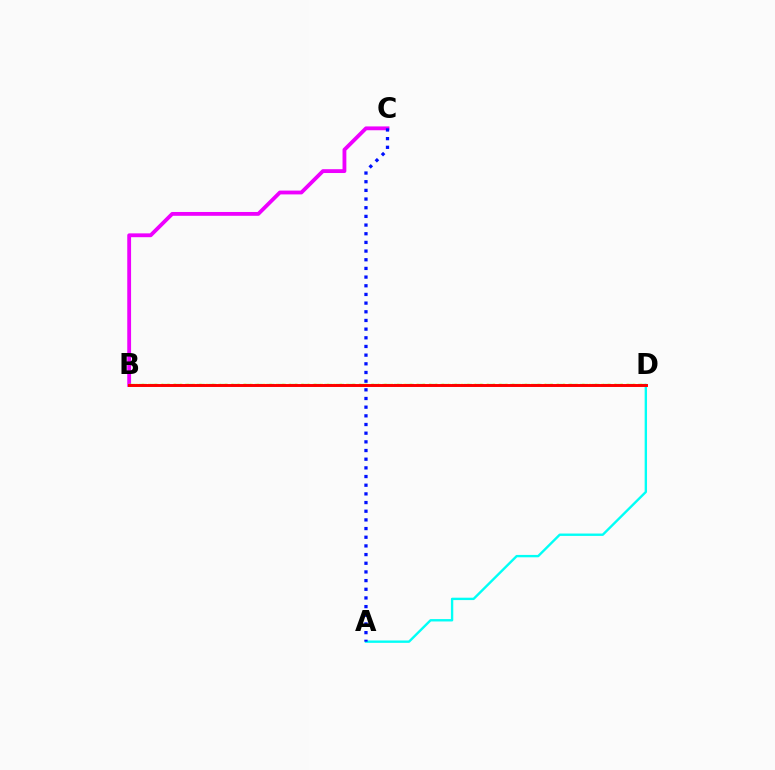{('A', 'D'): [{'color': '#00fff6', 'line_style': 'solid', 'thickness': 1.71}], ('B', 'C'): [{'color': '#ee00ff', 'line_style': 'solid', 'thickness': 2.75}], ('B', 'D'): [{'color': '#fcf500', 'line_style': 'dotted', 'thickness': 1.73}, {'color': '#08ff00', 'line_style': 'dashed', 'thickness': 1.58}, {'color': '#ff0000', 'line_style': 'solid', 'thickness': 2.12}], ('A', 'C'): [{'color': '#0010ff', 'line_style': 'dotted', 'thickness': 2.36}]}